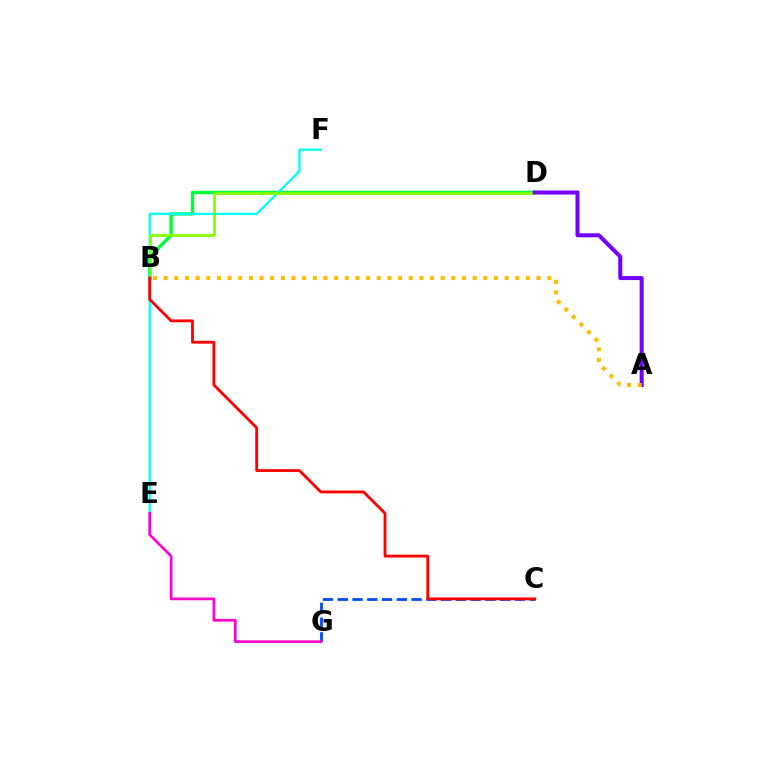{('B', 'D'): [{'color': '#00ff39', 'line_style': 'solid', 'thickness': 2.46}, {'color': '#84ff00', 'line_style': 'solid', 'thickness': 2.0}], ('C', 'G'): [{'color': '#004bff', 'line_style': 'dashed', 'thickness': 2.01}], ('E', 'F'): [{'color': '#00fff6', 'line_style': 'solid', 'thickness': 1.65}], ('A', 'D'): [{'color': '#7200ff', 'line_style': 'solid', 'thickness': 2.89}], ('A', 'B'): [{'color': '#ffbd00', 'line_style': 'dotted', 'thickness': 2.89}], ('B', 'C'): [{'color': '#ff0000', 'line_style': 'solid', 'thickness': 2.04}], ('E', 'G'): [{'color': '#ff00cf', 'line_style': 'solid', 'thickness': 1.94}]}